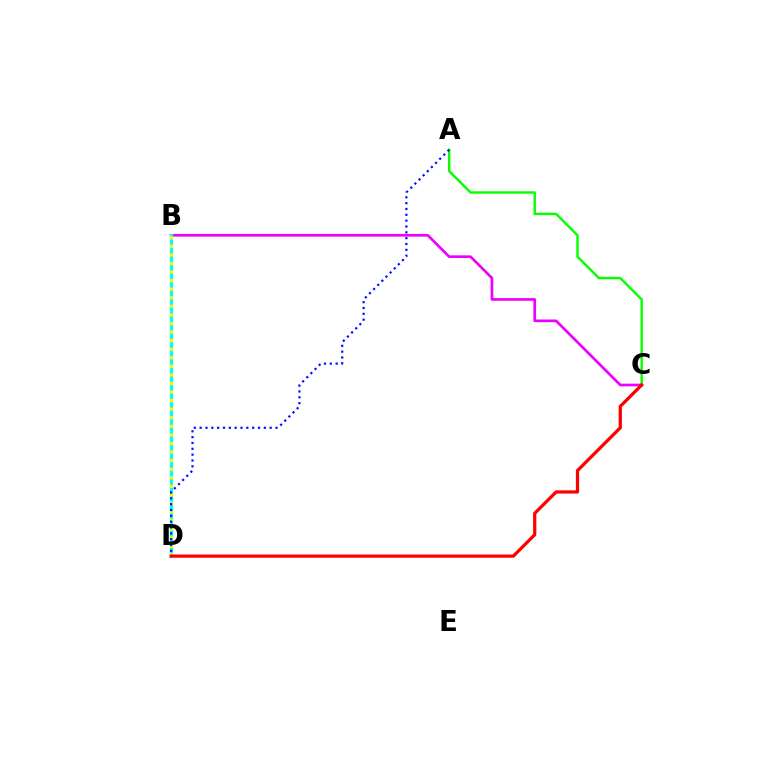{('B', 'C'): [{'color': '#ee00ff', 'line_style': 'solid', 'thickness': 1.93}], ('B', 'D'): [{'color': '#00fff6', 'line_style': 'solid', 'thickness': 2.29}, {'color': '#fcf500', 'line_style': 'dotted', 'thickness': 2.33}], ('A', 'C'): [{'color': '#08ff00', 'line_style': 'solid', 'thickness': 1.75}], ('A', 'D'): [{'color': '#0010ff', 'line_style': 'dotted', 'thickness': 1.59}], ('C', 'D'): [{'color': '#ff0000', 'line_style': 'solid', 'thickness': 2.33}]}